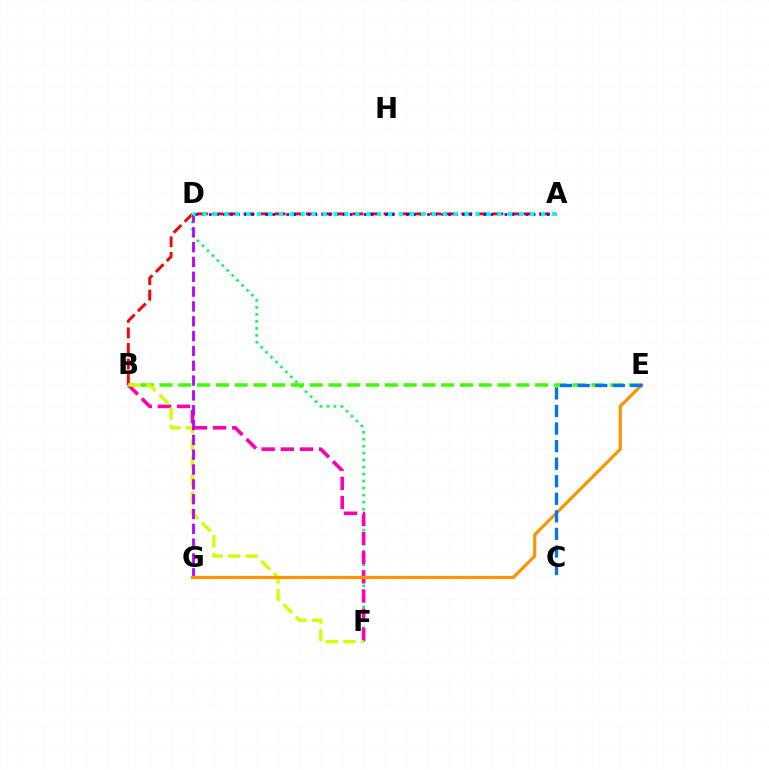{('A', 'B'): [{'color': '#ff0000', 'line_style': 'dashed', 'thickness': 2.11}], ('A', 'D'): [{'color': '#2500ff', 'line_style': 'dotted', 'thickness': 1.91}, {'color': '#00fff6', 'line_style': 'dotted', 'thickness': 2.97}], ('D', 'F'): [{'color': '#00ff5c', 'line_style': 'dotted', 'thickness': 1.9}], ('B', 'E'): [{'color': '#3dff00', 'line_style': 'dashed', 'thickness': 2.55}], ('B', 'F'): [{'color': '#ff00ac', 'line_style': 'dashed', 'thickness': 2.6}, {'color': '#d1ff00', 'line_style': 'dashed', 'thickness': 2.39}], ('D', 'G'): [{'color': '#b900ff', 'line_style': 'dashed', 'thickness': 2.01}], ('E', 'G'): [{'color': '#ff9400', 'line_style': 'solid', 'thickness': 2.29}], ('C', 'E'): [{'color': '#0074ff', 'line_style': 'dashed', 'thickness': 2.39}]}